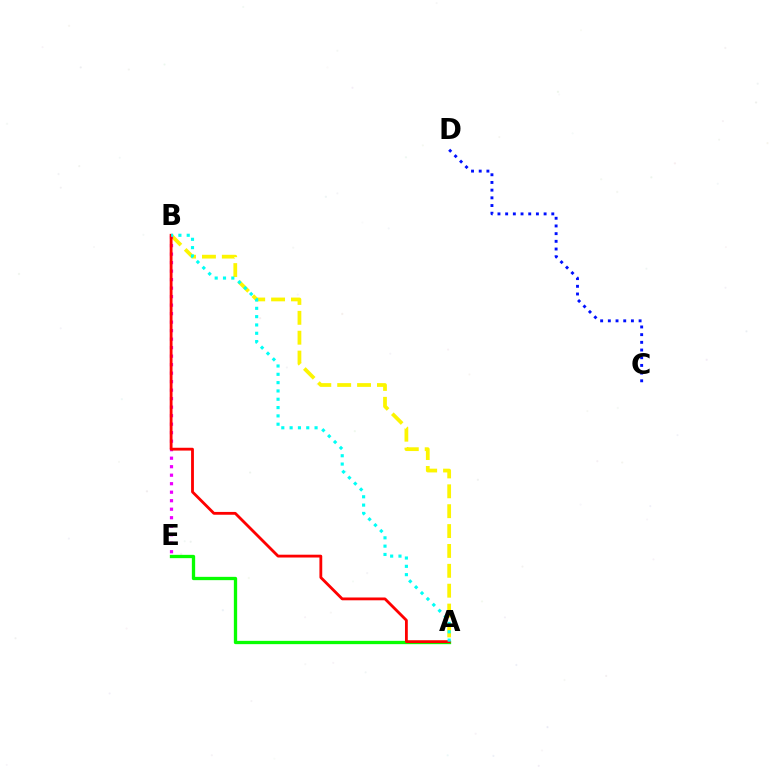{('C', 'D'): [{'color': '#0010ff', 'line_style': 'dotted', 'thickness': 2.09}], ('A', 'B'): [{'color': '#fcf500', 'line_style': 'dashed', 'thickness': 2.7}, {'color': '#ff0000', 'line_style': 'solid', 'thickness': 2.03}, {'color': '#00fff6', 'line_style': 'dotted', 'thickness': 2.26}], ('A', 'E'): [{'color': '#08ff00', 'line_style': 'solid', 'thickness': 2.38}], ('B', 'E'): [{'color': '#ee00ff', 'line_style': 'dotted', 'thickness': 2.31}]}